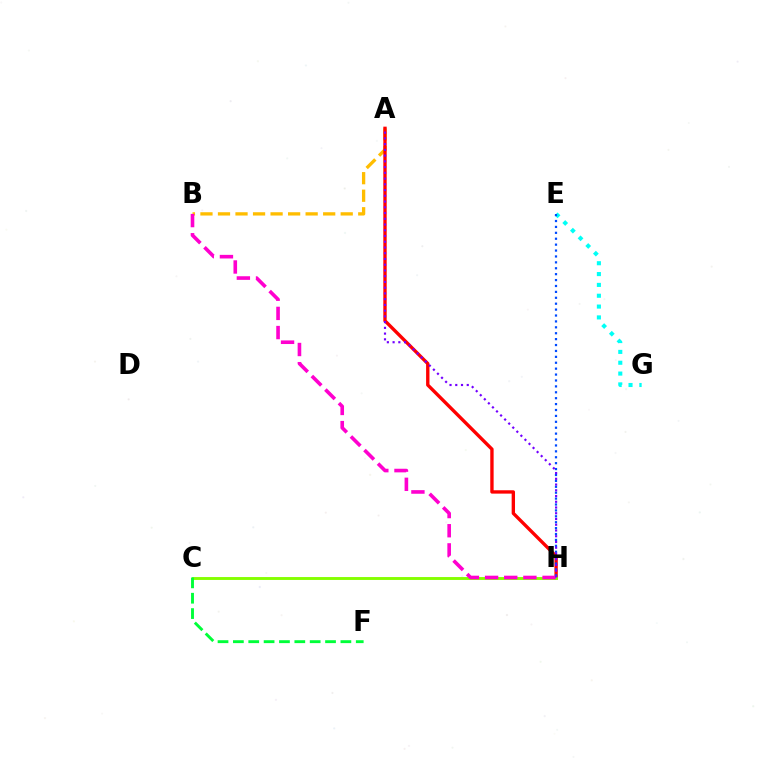{('A', 'B'): [{'color': '#ffbd00', 'line_style': 'dashed', 'thickness': 2.38}], ('A', 'H'): [{'color': '#ff0000', 'line_style': 'solid', 'thickness': 2.42}, {'color': '#7200ff', 'line_style': 'dotted', 'thickness': 1.56}], ('E', 'G'): [{'color': '#00fff6', 'line_style': 'dotted', 'thickness': 2.94}], ('E', 'H'): [{'color': '#004bff', 'line_style': 'dotted', 'thickness': 1.6}], ('C', 'H'): [{'color': '#84ff00', 'line_style': 'solid', 'thickness': 2.08}], ('B', 'H'): [{'color': '#ff00cf', 'line_style': 'dashed', 'thickness': 2.6}], ('C', 'F'): [{'color': '#00ff39', 'line_style': 'dashed', 'thickness': 2.09}]}